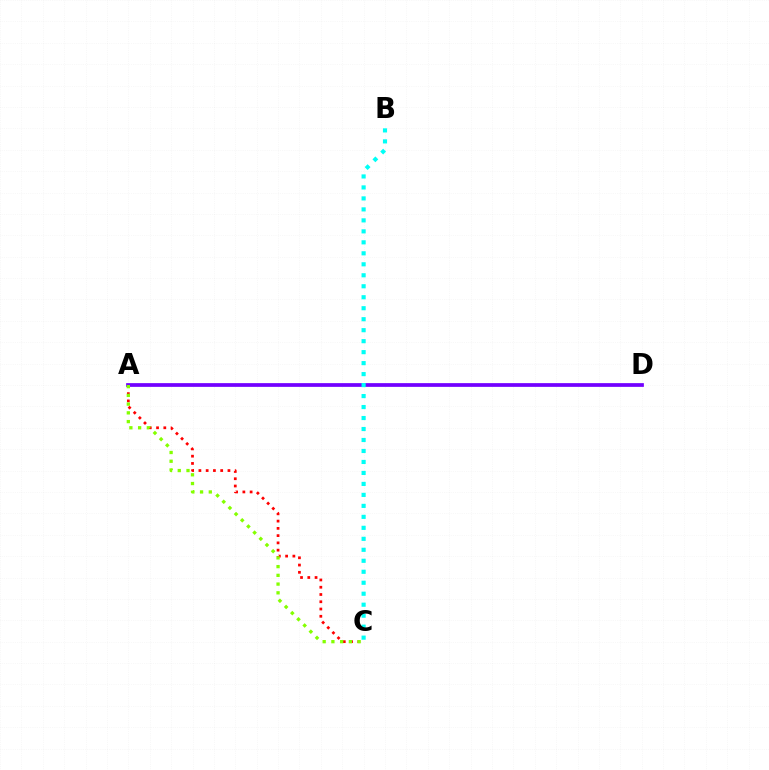{('A', 'C'): [{'color': '#ff0000', 'line_style': 'dotted', 'thickness': 1.97}, {'color': '#84ff00', 'line_style': 'dotted', 'thickness': 2.37}], ('A', 'D'): [{'color': '#7200ff', 'line_style': 'solid', 'thickness': 2.68}], ('B', 'C'): [{'color': '#00fff6', 'line_style': 'dotted', 'thickness': 2.98}]}